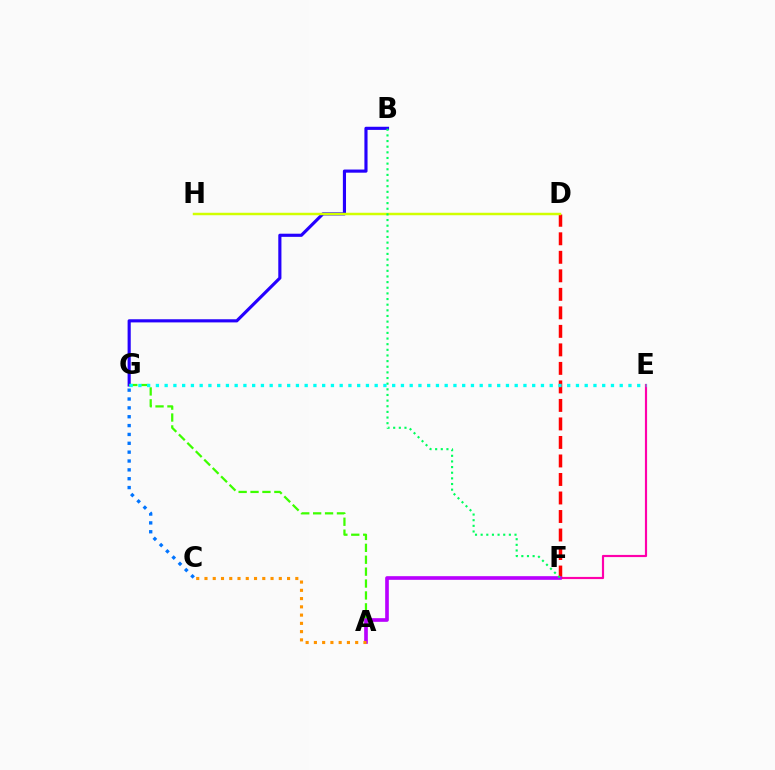{('B', 'G'): [{'color': '#2500ff', 'line_style': 'solid', 'thickness': 2.26}], ('C', 'G'): [{'color': '#0074ff', 'line_style': 'dotted', 'thickness': 2.41}], ('E', 'F'): [{'color': '#ff00ac', 'line_style': 'solid', 'thickness': 1.57}], ('A', 'G'): [{'color': '#3dff00', 'line_style': 'dashed', 'thickness': 1.62}], ('D', 'F'): [{'color': '#ff0000', 'line_style': 'dashed', 'thickness': 2.52}], ('D', 'H'): [{'color': '#d1ff00', 'line_style': 'solid', 'thickness': 1.78}], ('A', 'F'): [{'color': '#b900ff', 'line_style': 'solid', 'thickness': 2.63}], ('B', 'F'): [{'color': '#00ff5c', 'line_style': 'dotted', 'thickness': 1.53}], ('E', 'G'): [{'color': '#00fff6', 'line_style': 'dotted', 'thickness': 2.38}], ('A', 'C'): [{'color': '#ff9400', 'line_style': 'dotted', 'thickness': 2.24}]}